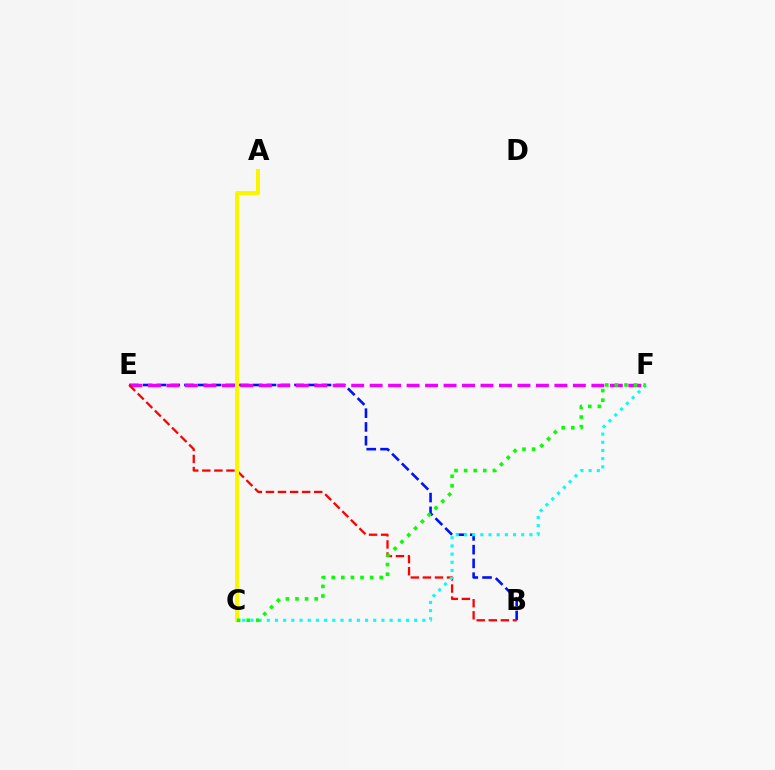{('B', 'E'): [{'color': '#0010ff', 'line_style': 'dashed', 'thickness': 1.87}, {'color': '#ff0000', 'line_style': 'dashed', 'thickness': 1.64}], ('E', 'F'): [{'color': '#ee00ff', 'line_style': 'dashed', 'thickness': 2.51}], ('C', 'F'): [{'color': '#00fff6', 'line_style': 'dotted', 'thickness': 2.22}, {'color': '#08ff00', 'line_style': 'dotted', 'thickness': 2.61}], ('A', 'C'): [{'color': '#fcf500', 'line_style': 'solid', 'thickness': 2.92}]}